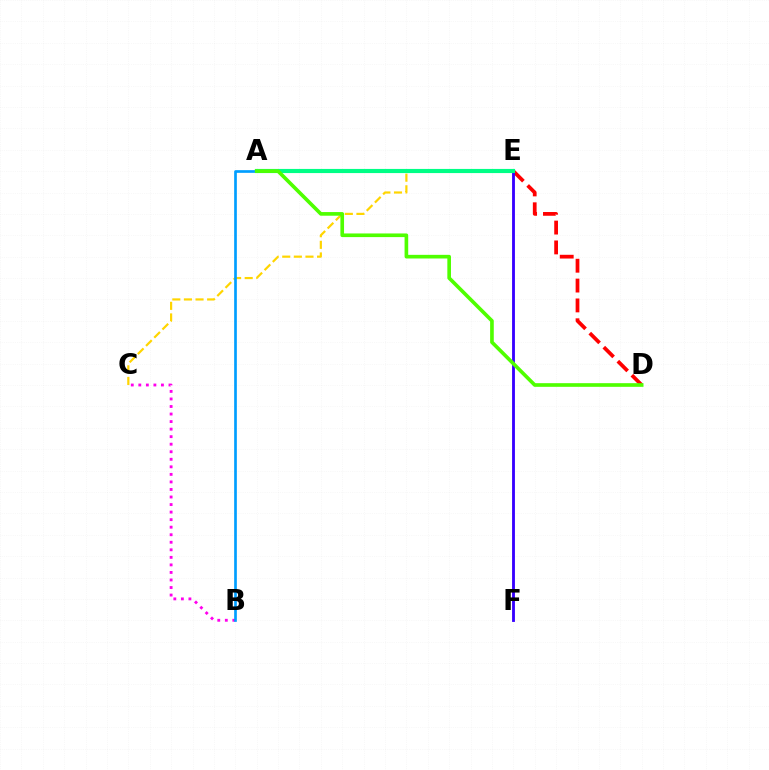{('C', 'E'): [{'color': '#ffd500', 'line_style': 'dashed', 'thickness': 1.58}], ('D', 'E'): [{'color': '#ff0000', 'line_style': 'dashed', 'thickness': 2.7}], ('B', 'C'): [{'color': '#ff00ed', 'line_style': 'dotted', 'thickness': 2.05}], ('E', 'F'): [{'color': '#3700ff', 'line_style': 'solid', 'thickness': 2.05}], ('A', 'E'): [{'color': '#00ff86', 'line_style': 'solid', 'thickness': 2.98}], ('A', 'B'): [{'color': '#009eff', 'line_style': 'solid', 'thickness': 1.93}], ('A', 'D'): [{'color': '#4fff00', 'line_style': 'solid', 'thickness': 2.63}]}